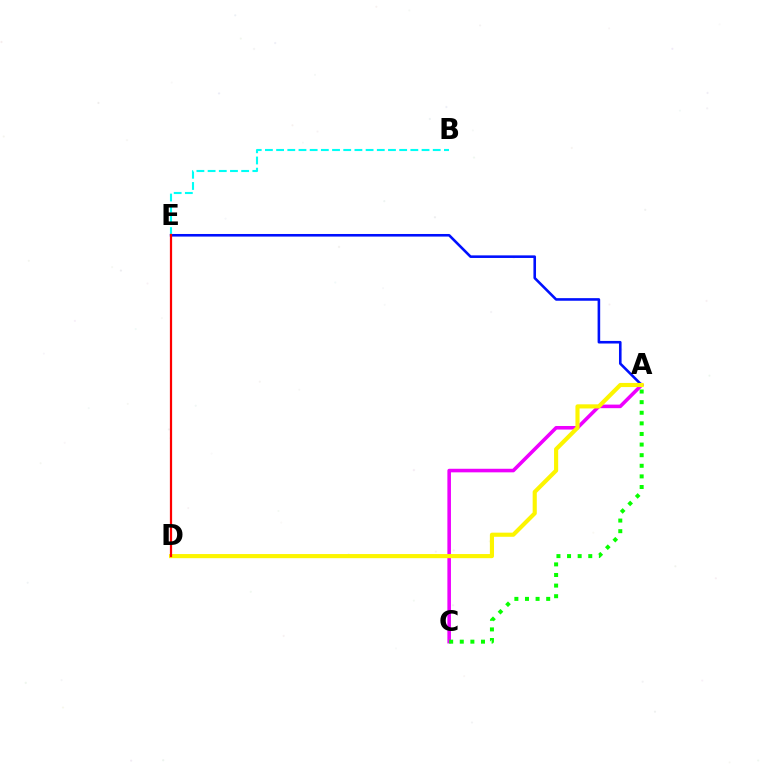{('A', 'E'): [{'color': '#0010ff', 'line_style': 'solid', 'thickness': 1.87}], ('A', 'C'): [{'color': '#ee00ff', 'line_style': 'solid', 'thickness': 2.57}, {'color': '#08ff00', 'line_style': 'dotted', 'thickness': 2.88}], ('A', 'D'): [{'color': '#fcf500', 'line_style': 'solid', 'thickness': 2.97}], ('B', 'E'): [{'color': '#00fff6', 'line_style': 'dashed', 'thickness': 1.52}], ('D', 'E'): [{'color': '#ff0000', 'line_style': 'solid', 'thickness': 1.6}]}